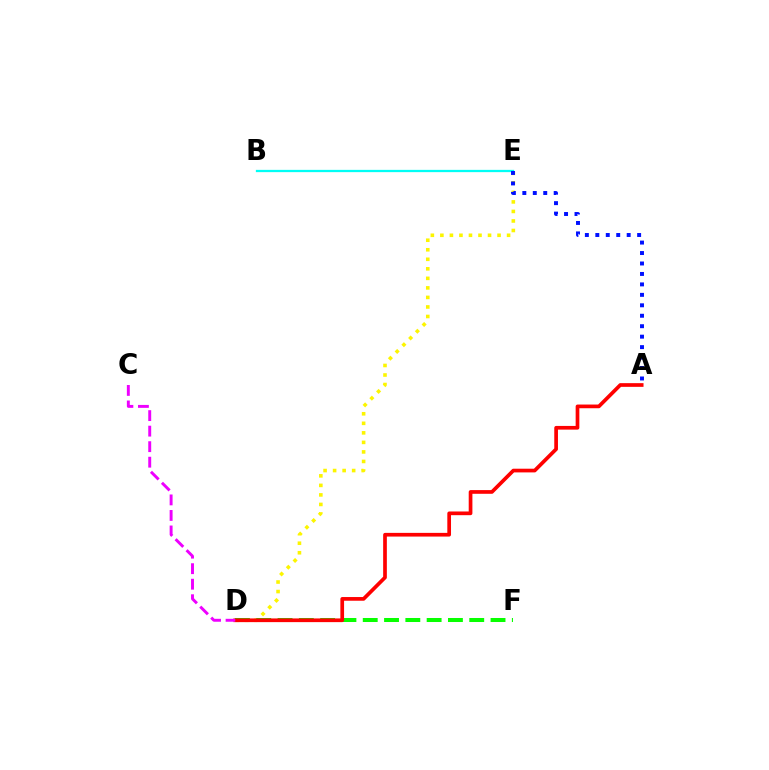{('D', 'E'): [{'color': '#fcf500', 'line_style': 'dotted', 'thickness': 2.59}], ('D', 'F'): [{'color': '#08ff00', 'line_style': 'dashed', 'thickness': 2.89}], ('B', 'E'): [{'color': '#00fff6', 'line_style': 'solid', 'thickness': 1.64}], ('A', 'D'): [{'color': '#ff0000', 'line_style': 'solid', 'thickness': 2.66}], ('A', 'E'): [{'color': '#0010ff', 'line_style': 'dotted', 'thickness': 2.84}], ('C', 'D'): [{'color': '#ee00ff', 'line_style': 'dashed', 'thickness': 2.11}]}